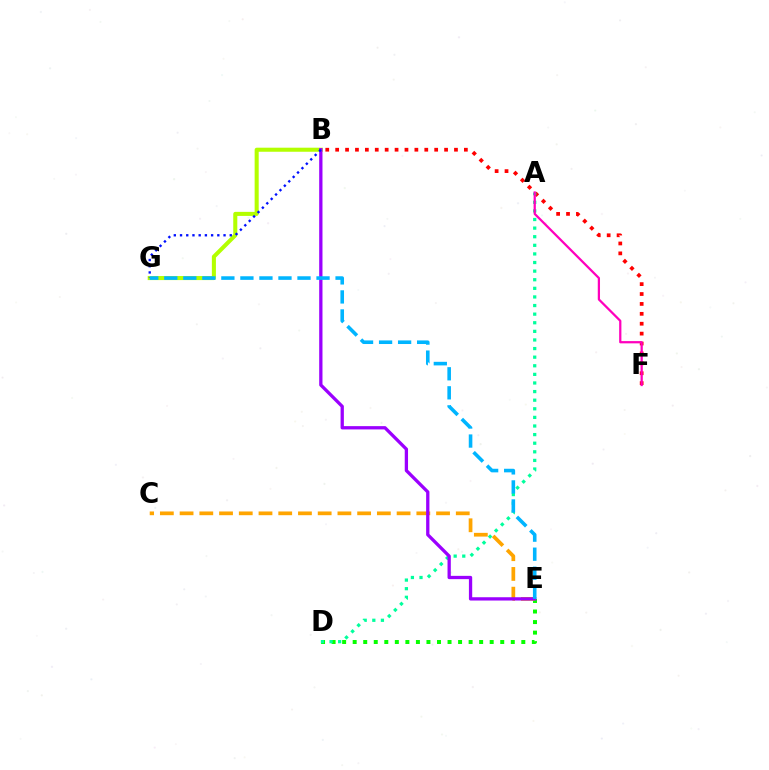{('B', 'G'): [{'color': '#b3ff00', 'line_style': 'solid', 'thickness': 2.92}, {'color': '#0010ff', 'line_style': 'dotted', 'thickness': 1.69}], ('B', 'F'): [{'color': '#ff0000', 'line_style': 'dotted', 'thickness': 2.69}], ('D', 'E'): [{'color': '#08ff00', 'line_style': 'dotted', 'thickness': 2.86}], ('A', 'D'): [{'color': '#00ff9d', 'line_style': 'dotted', 'thickness': 2.34}], ('A', 'F'): [{'color': '#ff00bd', 'line_style': 'solid', 'thickness': 1.62}], ('C', 'E'): [{'color': '#ffa500', 'line_style': 'dashed', 'thickness': 2.68}], ('B', 'E'): [{'color': '#9b00ff', 'line_style': 'solid', 'thickness': 2.37}], ('E', 'G'): [{'color': '#00b5ff', 'line_style': 'dashed', 'thickness': 2.59}]}